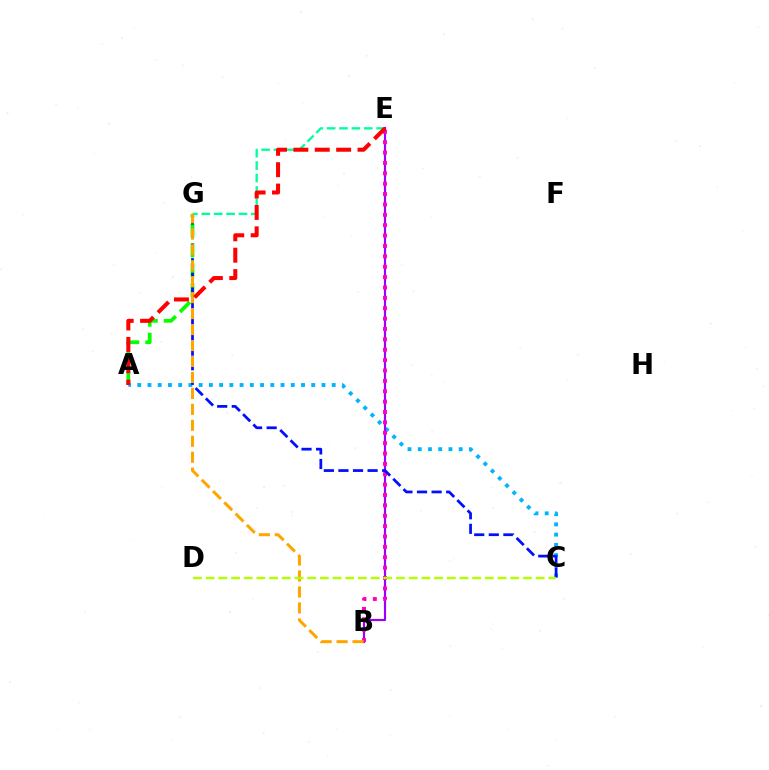{('A', 'G'): [{'color': '#08ff00', 'line_style': 'dashed', 'thickness': 2.71}], ('E', 'G'): [{'color': '#00ff9d', 'line_style': 'dashed', 'thickness': 1.68}], ('A', 'C'): [{'color': '#00b5ff', 'line_style': 'dotted', 'thickness': 2.78}], ('B', 'E'): [{'color': '#9b00ff', 'line_style': 'solid', 'thickness': 1.54}, {'color': '#ff00bd', 'line_style': 'dotted', 'thickness': 2.82}], ('C', 'G'): [{'color': '#0010ff', 'line_style': 'dashed', 'thickness': 1.98}], ('B', 'G'): [{'color': '#ffa500', 'line_style': 'dashed', 'thickness': 2.17}], ('C', 'D'): [{'color': '#b3ff00', 'line_style': 'dashed', 'thickness': 1.72}], ('A', 'E'): [{'color': '#ff0000', 'line_style': 'dashed', 'thickness': 2.9}]}